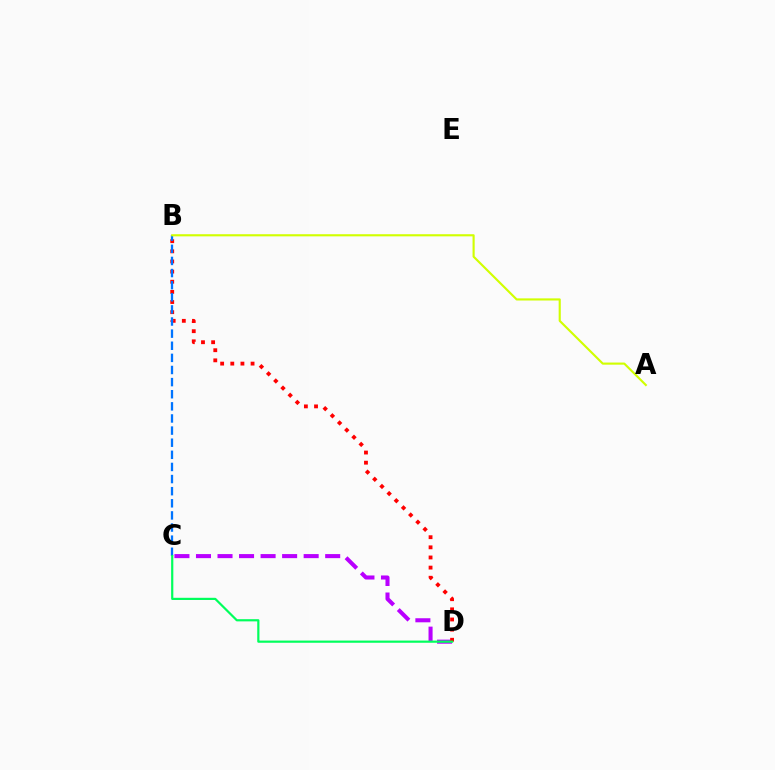{('C', 'D'): [{'color': '#b900ff', 'line_style': 'dashed', 'thickness': 2.93}, {'color': '#00ff5c', 'line_style': 'solid', 'thickness': 1.58}], ('B', 'D'): [{'color': '#ff0000', 'line_style': 'dotted', 'thickness': 2.75}], ('B', 'C'): [{'color': '#0074ff', 'line_style': 'dashed', 'thickness': 1.65}], ('A', 'B'): [{'color': '#d1ff00', 'line_style': 'solid', 'thickness': 1.53}]}